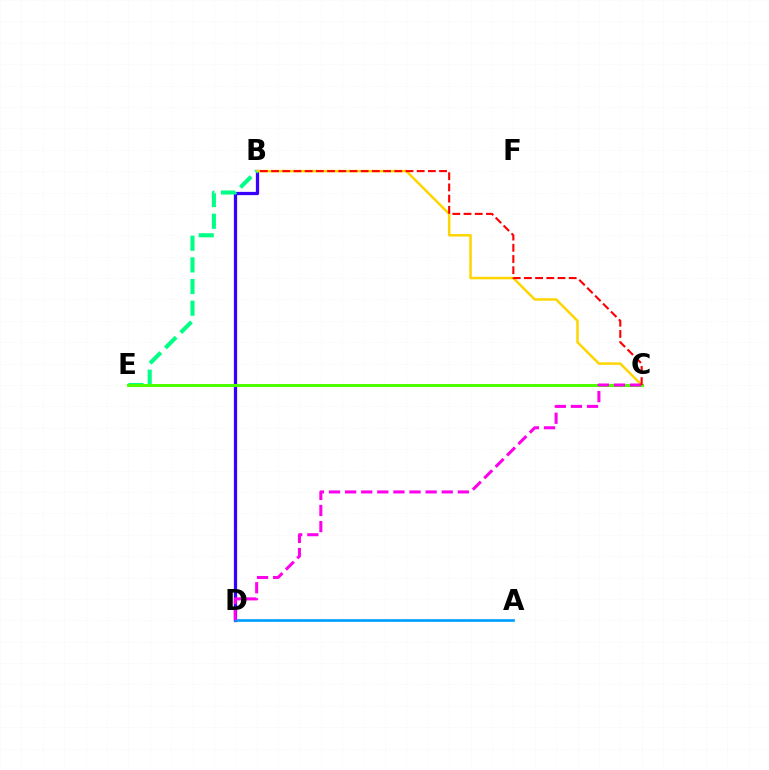{('B', 'D'): [{'color': '#3700ff', 'line_style': 'solid', 'thickness': 2.34}], ('A', 'D'): [{'color': '#009eff', 'line_style': 'solid', 'thickness': 1.92}], ('B', 'C'): [{'color': '#ffd500', 'line_style': 'solid', 'thickness': 1.79}, {'color': '#ff0000', 'line_style': 'dashed', 'thickness': 1.52}], ('B', 'E'): [{'color': '#00ff86', 'line_style': 'dashed', 'thickness': 2.94}], ('C', 'E'): [{'color': '#4fff00', 'line_style': 'solid', 'thickness': 2.17}], ('C', 'D'): [{'color': '#ff00ed', 'line_style': 'dashed', 'thickness': 2.19}]}